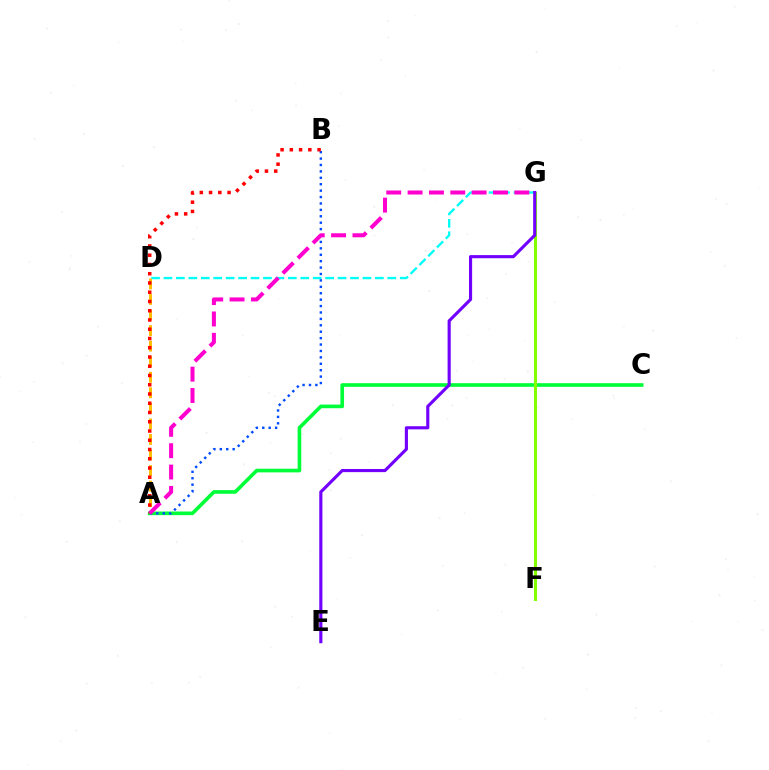{('A', 'C'): [{'color': '#00ff39', 'line_style': 'solid', 'thickness': 2.62}], ('D', 'G'): [{'color': '#00fff6', 'line_style': 'dashed', 'thickness': 1.69}], ('A', 'D'): [{'color': '#ffbd00', 'line_style': 'dashed', 'thickness': 2.11}], ('A', 'B'): [{'color': '#004bff', 'line_style': 'dotted', 'thickness': 1.74}, {'color': '#ff0000', 'line_style': 'dotted', 'thickness': 2.51}], ('A', 'G'): [{'color': '#ff00cf', 'line_style': 'dashed', 'thickness': 2.9}], ('F', 'G'): [{'color': '#84ff00', 'line_style': 'solid', 'thickness': 2.21}], ('E', 'G'): [{'color': '#7200ff', 'line_style': 'solid', 'thickness': 2.25}]}